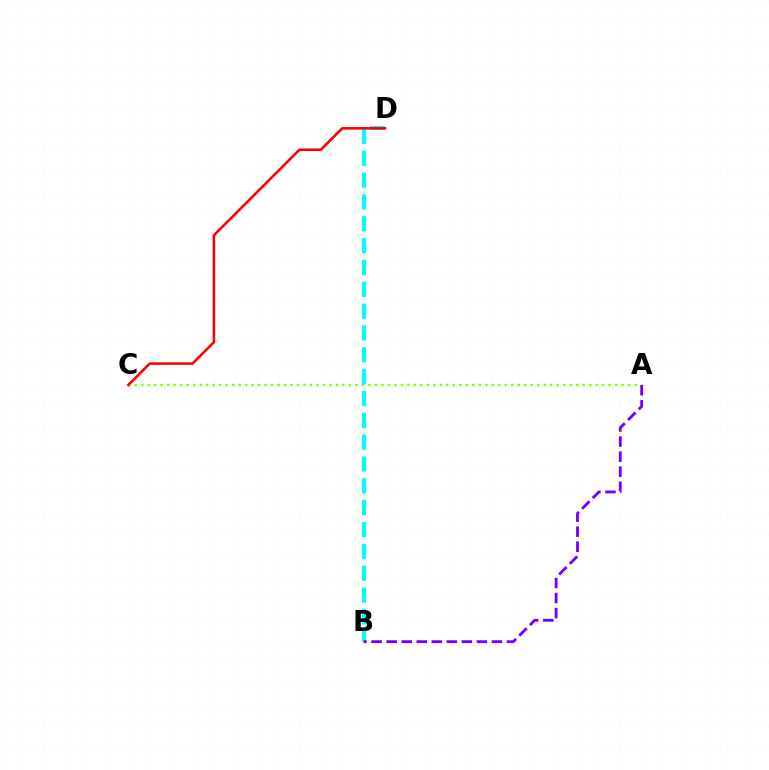{('A', 'C'): [{'color': '#84ff00', 'line_style': 'dotted', 'thickness': 1.76}], ('B', 'D'): [{'color': '#00fff6', 'line_style': 'dashed', 'thickness': 2.97}], ('C', 'D'): [{'color': '#ff0000', 'line_style': 'solid', 'thickness': 1.86}], ('A', 'B'): [{'color': '#7200ff', 'line_style': 'dashed', 'thickness': 2.04}]}